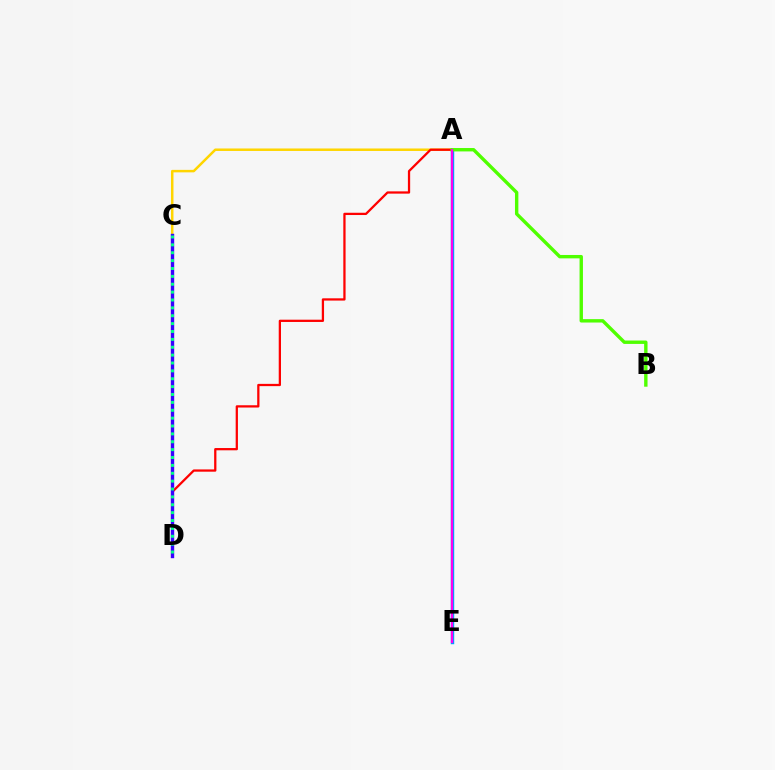{('A', 'C'): [{'color': '#ffd500', 'line_style': 'solid', 'thickness': 1.79}], ('A', 'E'): [{'color': '#009eff', 'line_style': 'solid', 'thickness': 2.47}, {'color': '#ff00ed', 'line_style': 'solid', 'thickness': 1.59}], ('A', 'D'): [{'color': '#ff0000', 'line_style': 'solid', 'thickness': 1.63}], ('A', 'B'): [{'color': '#4fff00', 'line_style': 'solid', 'thickness': 2.44}], ('C', 'D'): [{'color': '#3700ff', 'line_style': 'solid', 'thickness': 2.44}, {'color': '#00ff86', 'line_style': 'dotted', 'thickness': 2.14}]}